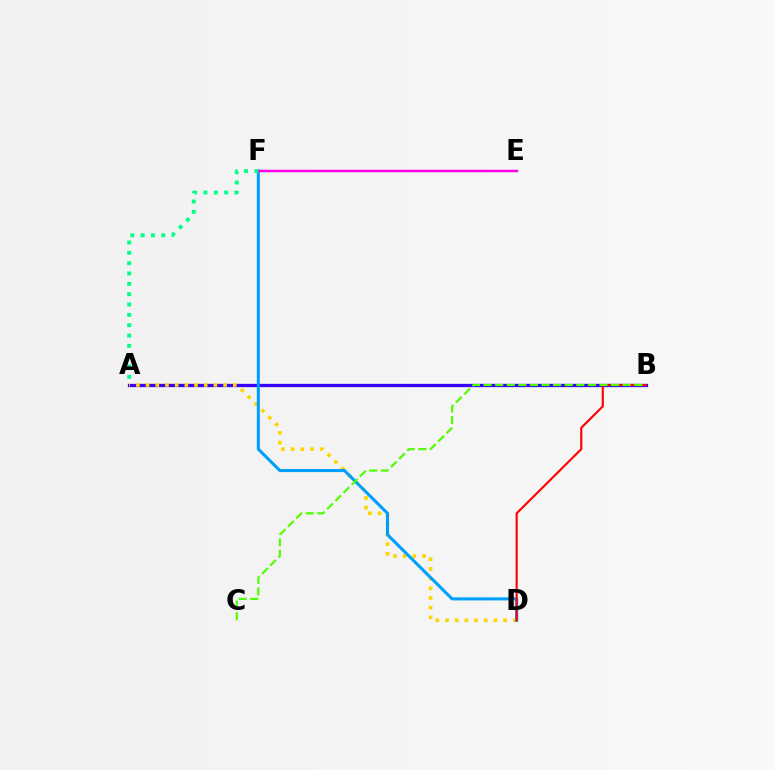{('A', 'B'): [{'color': '#3700ff', 'line_style': 'solid', 'thickness': 2.36}], ('A', 'D'): [{'color': '#ffd500', 'line_style': 'dotted', 'thickness': 2.63}], ('D', 'F'): [{'color': '#009eff', 'line_style': 'solid', 'thickness': 2.2}], ('E', 'F'): [{'color': '#ff00ed', 'line_style': 'solid', 'thickness': 1.8}], ('B', 'D'): [{'color': '#ff0000', 'line_style': 'solid', 'thickness': 1.53}], ('A', 'F'): [{'color': '#00ff86', 'line_style': 'dotted', 'thickness': 2.81}], ('B', 'C'): [{'color': '#4fff00', 'line_style': 'dashed', 'thickness': 1.57}]}